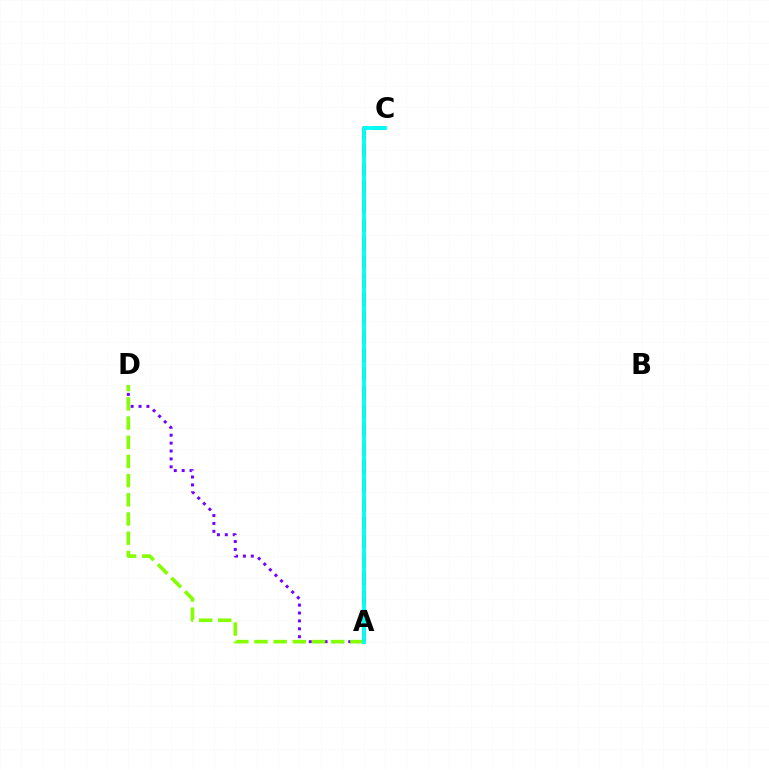{('A', 'D'): [{'color': '#7200ff', 'line_style': 'dotted', 'thickness': 2.15}, {'color': '#84ff00', 'line_style': 'dashed', 'thickness': 2.61}], ('A', 'C'): [{'color': '#ff0000', 'line_style': 'dashed', 'thickness': 2.53}, {'color': '#00fff6', 'line_style': 'solid', 'thickness': 2.78}]}